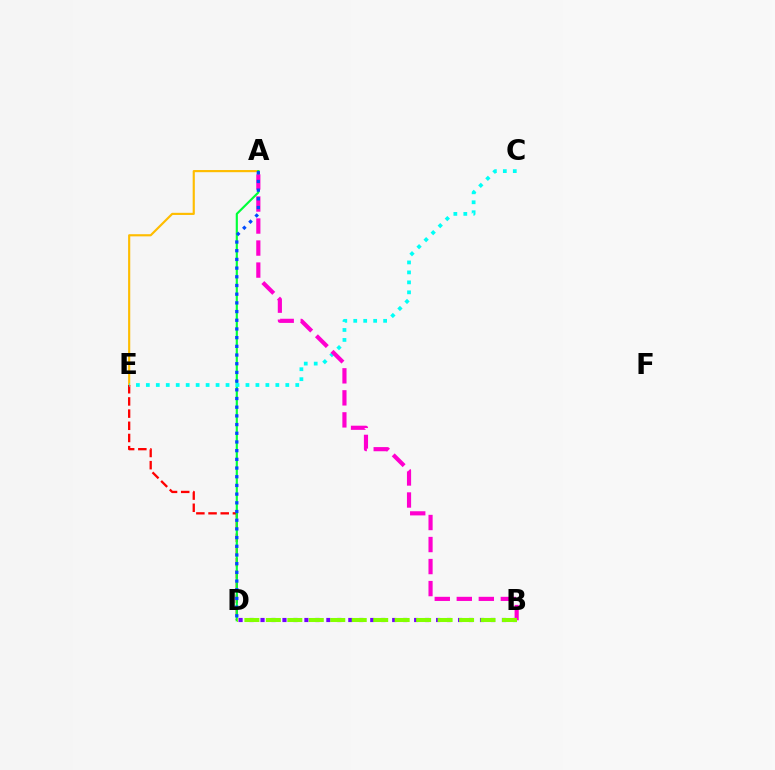{('A', 'E'): [{'color': '#ffbd00', 'line_style': 'solid', 'thickness': 1.55}], ('D', 'E'): [{'color': '#ff0000', 'line_style': 'dashed', 'thickness': 1.65}], ('B', 'D'): [{'color': '#7200ff', 'line_style': 'dotted', 'thickness': 2.98}, {'color': '#84ff00', 'line_style': 'dashed', 'thickness': 2.92}], ('A', 'D'): [{'color': '#00ff39', 'line_style': 'solid', 'thickness': 1.55}, {'color': '#004bff', 'line_style': 'dotted', 'thickness': 2.36}], ('C', 'E'): [{'color': '#00fff6', 'line_style': 'dotted', 'thickness': 2.71}], ('A', 'B'): [{'color': '#ff00cf', 'line_style': 'dashed', 'thickness': 2.99}]}